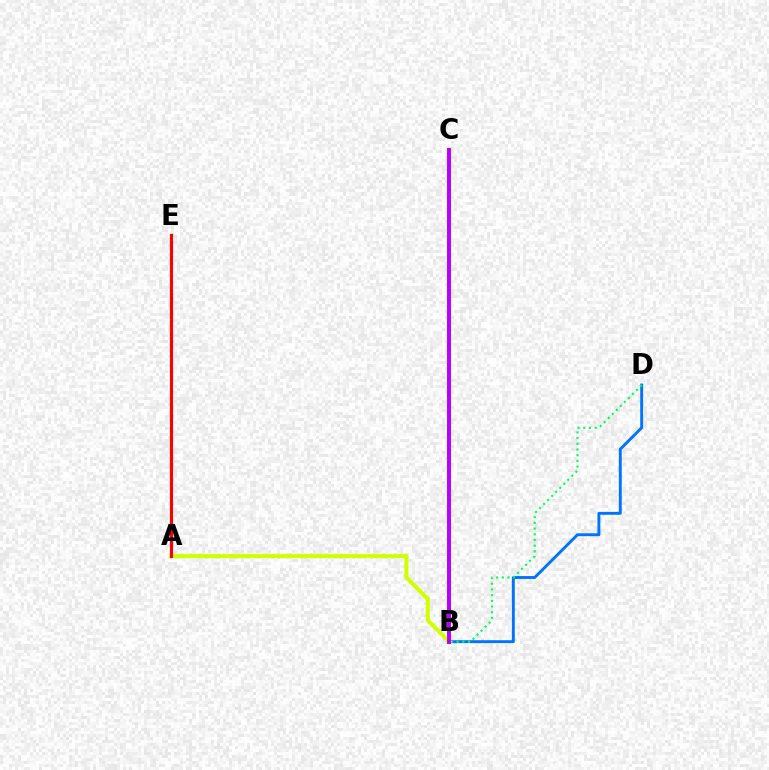{('B', 'D'): [{'color': '#0074ff', 'line_style': 'solid', 'thickness': 2.09}, {'color': '#00ff5c', 'line_style': 'dotted', 'thickness': 1.55}], ('A', 'B'): [{'color': '#d1ff00', 'line_style': 'solid', 'thickness': 2.92}], ('B', 'C'): [{'color': '#b900ff', 'line_style': 'solid', 'thickness': 2.84}], ('A', 'E'): [{'color': '#ff0000', 'line_style': 'solid', 'thickness': 2.27}]}